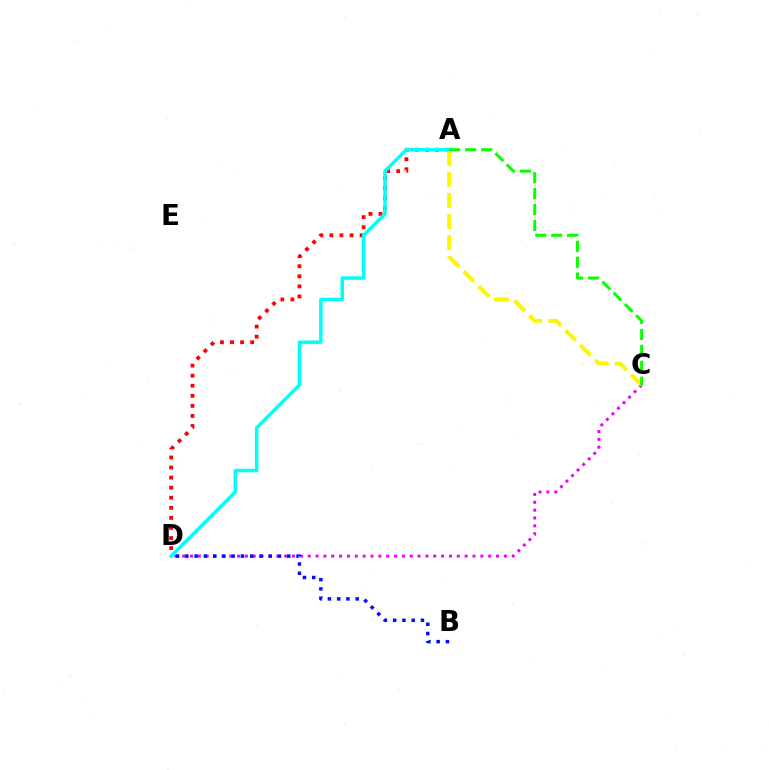{('A', 'D'): [{'color': '#ff0000', 'line_style': 'dotted', 'thickness': 2.74}, {'color': '#00fff6', 'line_style': 'solid', 'thickness': 2.51}], ('C', 'D'): [{'color': '#ee00ff', 'line_style': 'dotted', 'thickness': 2.13}], ('A', 'C'): [{'color': '#fcf500', 'line_style': 'dashed', 'thickness': 2.86}, {'color': '#08ff00', 'line_style': 'dashed', 'thickness': 2.16}], ('B', 'D'): [{'color': '#0010ff', 'line_style': 'dotted', 'thickness': 2.52}]}